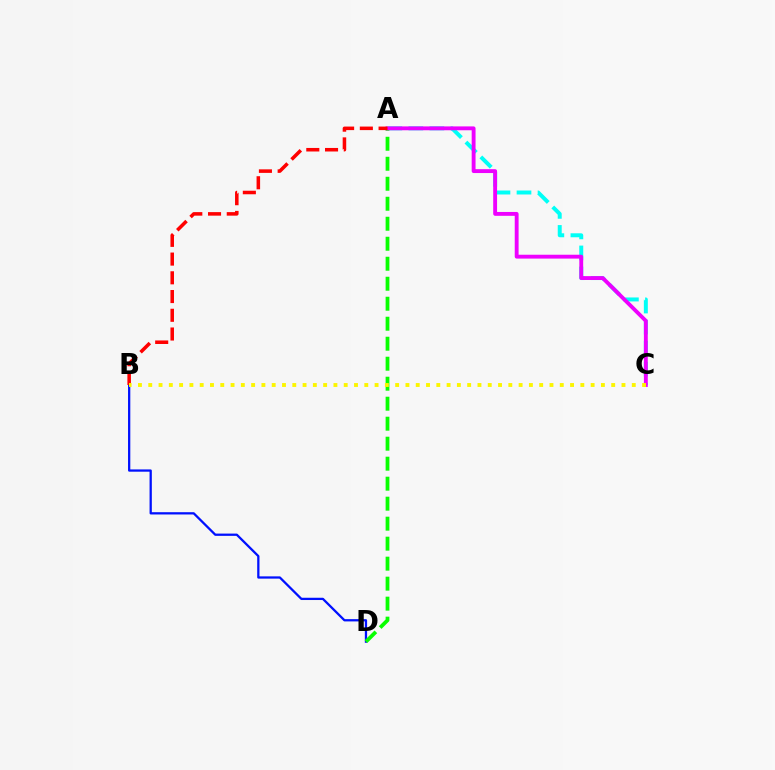{('B', 'D'): [{'color': '#0010ff', 'line_style': 'solid', 'thickness': 1.63}], ('A', 'C'): [{'color': '#00fff6', 'line_style': 'dashed', 'thickness': 2.86}, {'color': '#ee00ff', 'line_style': 'solid', 'thickness': 2.78}], ('A', 'D'): [{'color': '#08ff00', 'line_style': 'dashed', 'thickness': 2.72}], ('A', 'B'): [{'color': '#ff0000', 'line_style': 'dashed', 'thickness': 2.54}], ('B', 'C'): [{'color': '#fcf500', 'line_style': 'dotted', 'thickness': 2.8}]}